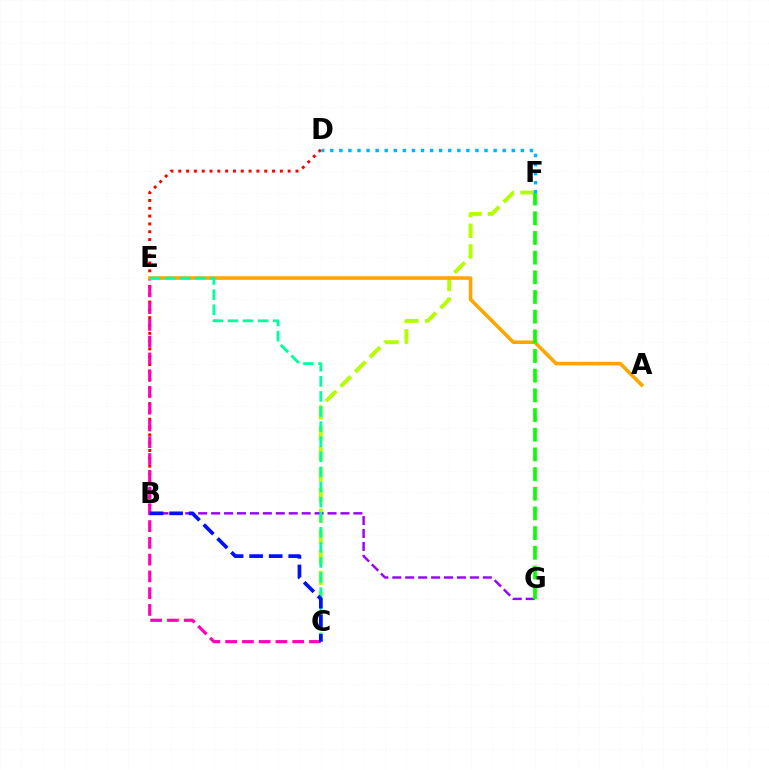{('C', 'F'): [{'color': '#b3ff00', 'line_style': 'dashed', 'thickness': 2.81}], ('B', 'D'): [{'color': '#ff0000', 'line_style': 'dotted', 'thickness': 2.12}], ('B', 'G'): [{'color': '#9b00ff', 'line_style': 'dashed', 'thickness': 1.76}], ('C', 'E'): [{'color': '#ff00bd', 'line_style': 'dashed', 'thickness': 2.28}, {'color': '#00ff9d', 'line_style': 'dashed', 'thickness': 2.05}], ('A', 'E'): [{'color': '#ffa500', 'line_style': 'solid', 'thickness': 2.57}], ('D', 'F'): [{'color': '#00b5ff', 'line_style': 'dotted', 'thickness': 2.47}], ('B', 'C'): [{'color': '#0010ff', 'line_style': 'dashed', 'thickness': 2.66}], ('F', 'G'): [{'color': '#08ff00', 'line_style': 'dashed', 'thickness': 2.67}]}